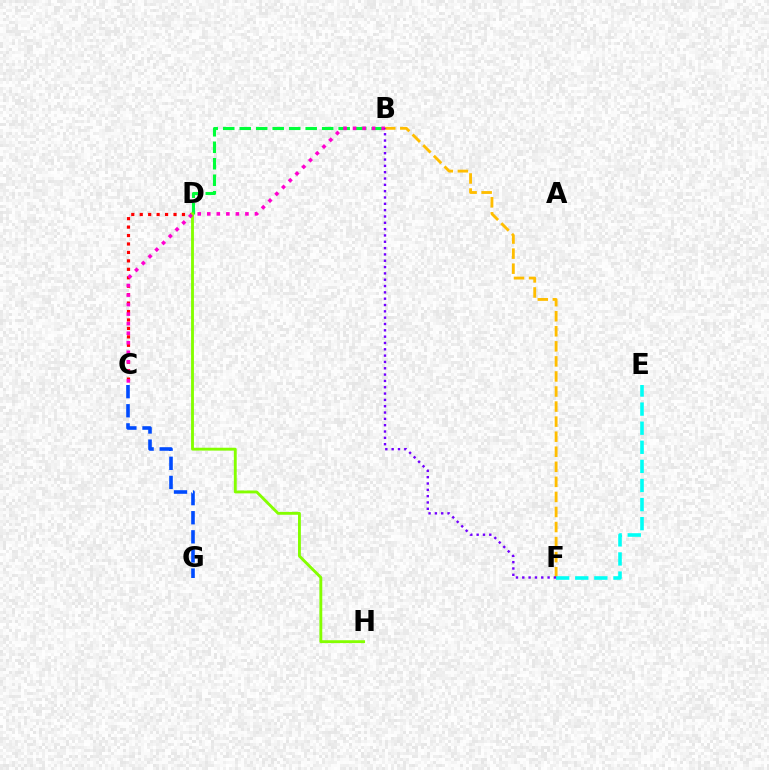{('C', 'D'): [{'color': '#ff0000', 'line_style': 'dotted', 'thickness': 2.29}], ('B', 'D'): [{'color': '#00ff39', 'line_style': 'dashed', 'thickness': 2.24}], ('B', 'F'): [{'color': '#ffbd00', 'line_style': 'dashed', 'thickness': 2.05}, {'color': '#7200ff', 'line_style': 'dotted', 'thickness': 1.72}], ('D', 'H'): [{'color': '#84ff00', 'line_style': 'solid', 'thickness': 2.06}], ('B', 'C'): [{'color': '#ff00cf', 'line_style': 'dotted', 'thickness': 2.59}], ('E', 'F'): [{'color': '#00fff6', 'line_style': 'dashed', 'thickness': 2.59}], ('C', 'G'): [{'color': '#004bff', 'line_style': 'dashed', 'thickness': 2.6}]}